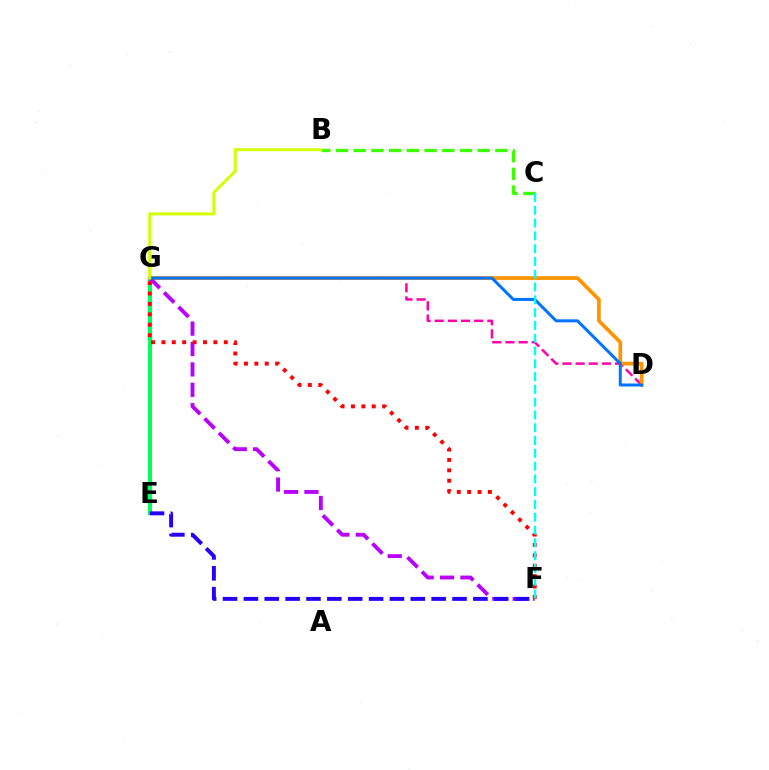{('E', 'G'): [{'color': '#00ff5c', 'line_style': 'solid', 'thickness': 2.9}], ('D', 'G'): [{'color': '#ff00ac', 'line_style': 'dashed', 'thickness': 1.79}, {'color': '#ff9400', 'line_style': 'solid', 'thickness': 2.67}, {'color': '#0074ff', 'line_style': 'solid', 'thickness': 2.15}], ('F', 'G'): [{'color': '#b900ff', 'line_style': 'dashed', 'thickness': 2.77}, {'color': '#ff0000', 'line_style': 'dotted', 'thickness': 2.82}], ('E', 'F'): [{'color': '#2500ff', 'line_style': 'dashed', 'thickness': 2.83}], ('B', 'C'): [{'color': '#3dff00', 'line_style': 'dashed', 'thickness': 2.41}], ('C', 'F'): [{'color': '#00fff6', 'line_style': 'dashed', 'thickness': 1.74}], ('B', 'G'): [{'color': '#d1ff00', 'line_style': 'solid', 'thickness': 2.14}]}